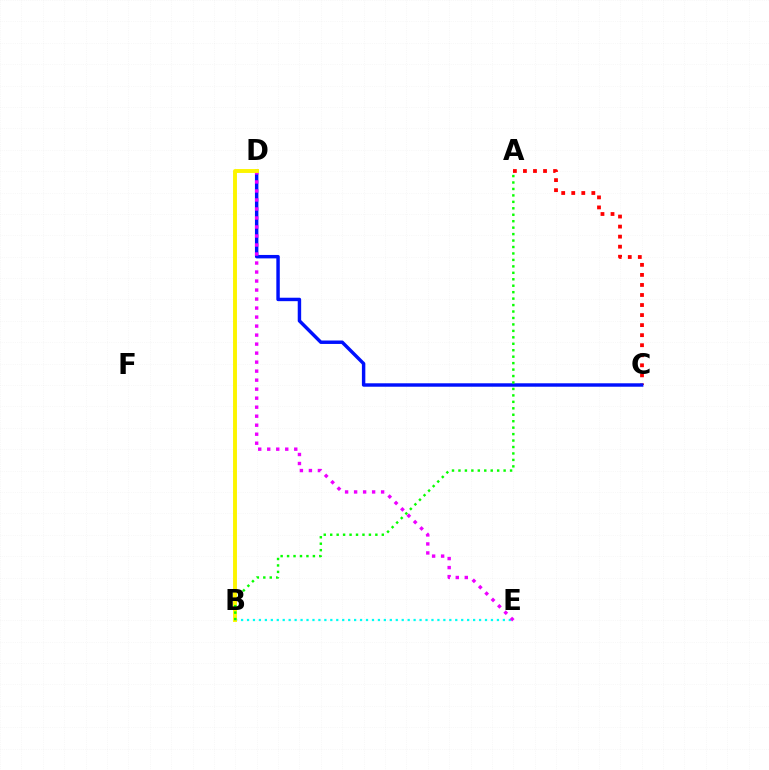{('A', 'C'): [{'color': '#ff0000', 'line_style': 'dotted', 'thickness': 2.73}], ('B', 'E'): [{'color': '#00fff6', 'line_style': 'dotted', 'thickness': 1.62}], ('C', 'D'): [{'color': '#0010ff', 'line_style': 'solid', 'thickness': 2.47}], ('D', 'E'): [{'color': '#ee00ff', 'line_style': 'dotted', 'thickness': 2.45}], ('B', 'D'): [{'color': '#fcf500', 'line_style': 'solid', 'thickness': 2.81}], ('A', 'B'): [{'color': '#08ff00', 'line_style': 'dotted', 'thickness': 1.75}]}